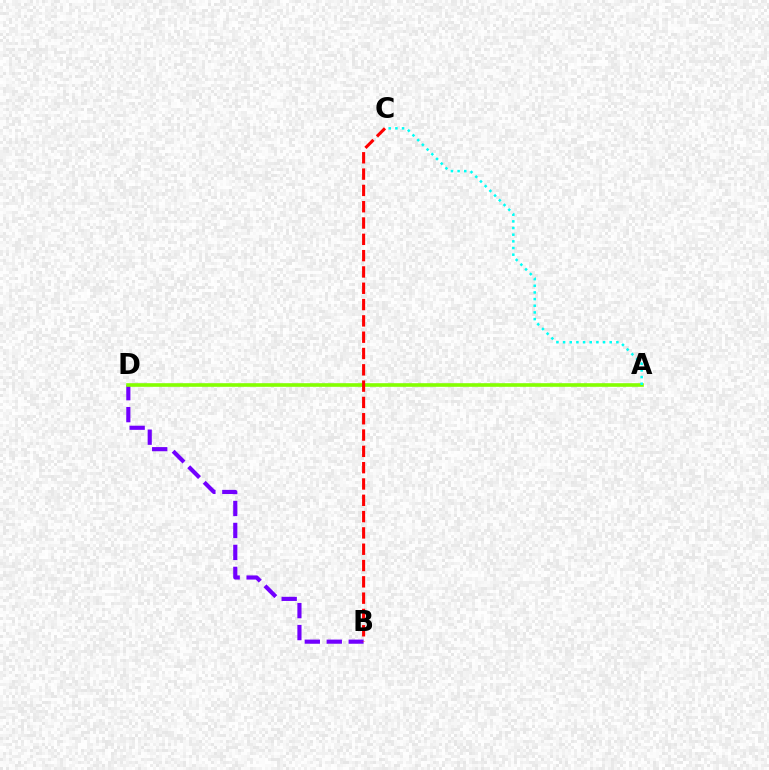{('B', 'D'): [{'color': '#7200ff', 'line_style': 'dashed', 'thickness': 2.98}], ('A', 'D'): [{'color': '#84ff00', 'line_style': 'solid', 'thickness': 2.6}], ('A', 'C'): [{'color': '#00fff6', 'line_style': 'dotted', 'thickness': 1.81}], ('B', 'C'): [{'color': '#ff0000', 'line_style': 'dashed', 'thickness': 2.22}]}